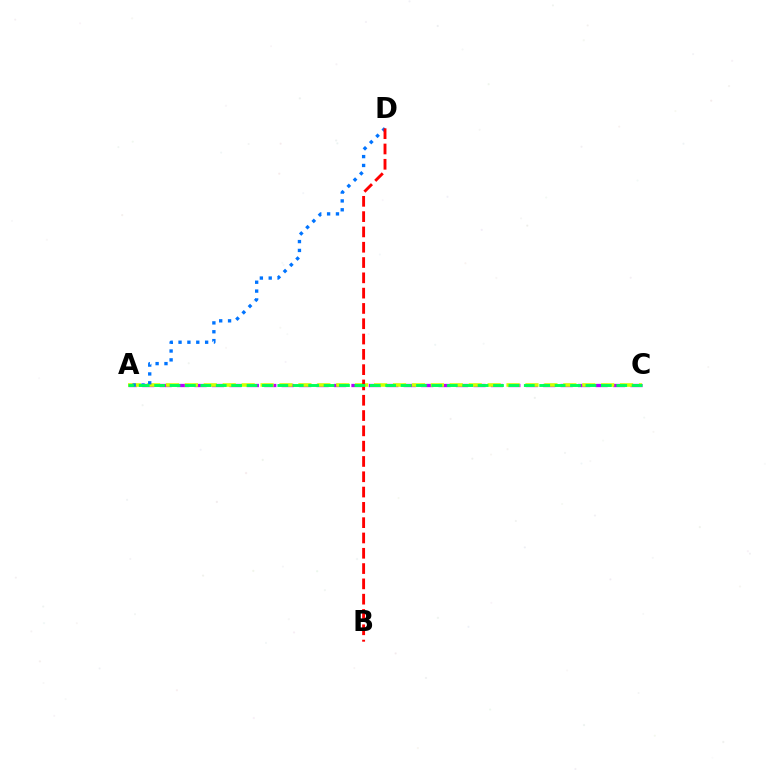{('A', 'C'): [{'color': '#b900ff', 'line_style': 'dashed', 'thickness': 2.37}, {'color': '#d1ff00', 'line_style': 'dashed', 'thickness': 2.57}, {'color': '#00ff5c', 'line_style': 'dashed', 'thickness': 2.09}], ('A', 'D'): [{'color': '#0074ff', 'line_style': 'dotted', 'thickness': 2.41}], ('B', 'D'): [{'color': '#ff0000', 'line_style': 'dashed', 'thickness': 2.08}]}